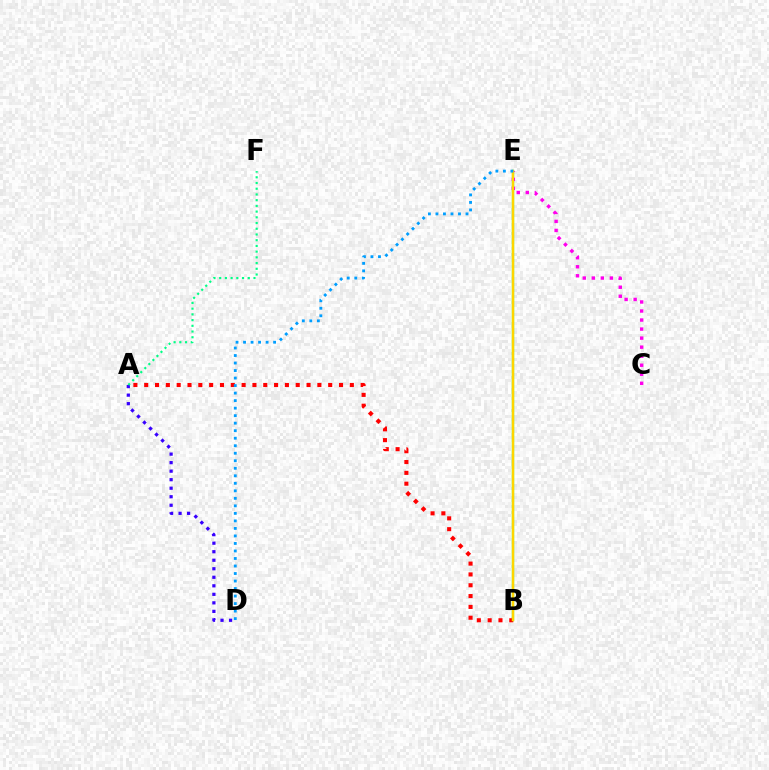{('A', 'B'): [{'color': '#ff0000', 'line_style': 'dotted', 'thickness': 2.94}], ('B', 'E'): [{'color': '#4fff00', 'line_style': 'solid', 'thickness': 1.68}, {'color': '#ffd500', 'line_style': 'solid', 'thickness': 1.62}], ('A', 'D'): [{'color': '#3700ff', 'line_style': 'dotted', 'thickness': 2.32}], ('C', 'E'): [{'color': '#ff00ed', 'line_style': 'dotted', 'thickness': 2.45}], ('A', 'F'): [{'color': '#00ff86', 'line_style': 'dotted', 'thickness': 1.55}], ('D', 'E'): [{'color': '#009eff', 'line_style': 'dotted', 'thickness': 2.04}]}